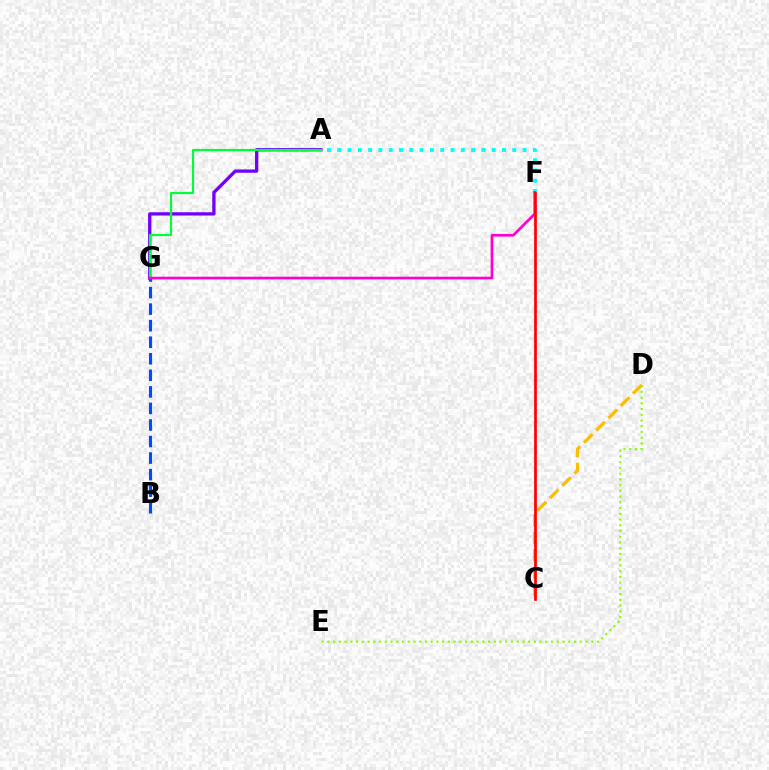{('A', 'F'): [{'color': '#00fff6', 'line_style': 'dotted', 'thickness': 2.8}], ('C', 'D'): [{'color': '#ffbd00', 'line_style': 'dashed', 'thickness': 2.36}], ('A', 'G'): [{'color': '#7200ff', 'line_style': 'solid', 'thickness': 2.37}, {'color': '#00ff39', 'line_style': 'solid', 'thickness': 1.57}], ('B', 'G'): [{'color': '#004bff', 'line_style': 'dashed', 'thickness': 2.25}], ('F', 'G'): [{'color': '#ff00cf', 'line_style': 'solid', 'thickness': 1.93}], ('C', 'F'): [{'color': '#ff0000', 'line_style': 'solid', 'thickness': 1.96}], ('D', 'E'): [{'color': '#84ff00', 'line_style': 'dotted', 'thickness': 1.56}]}